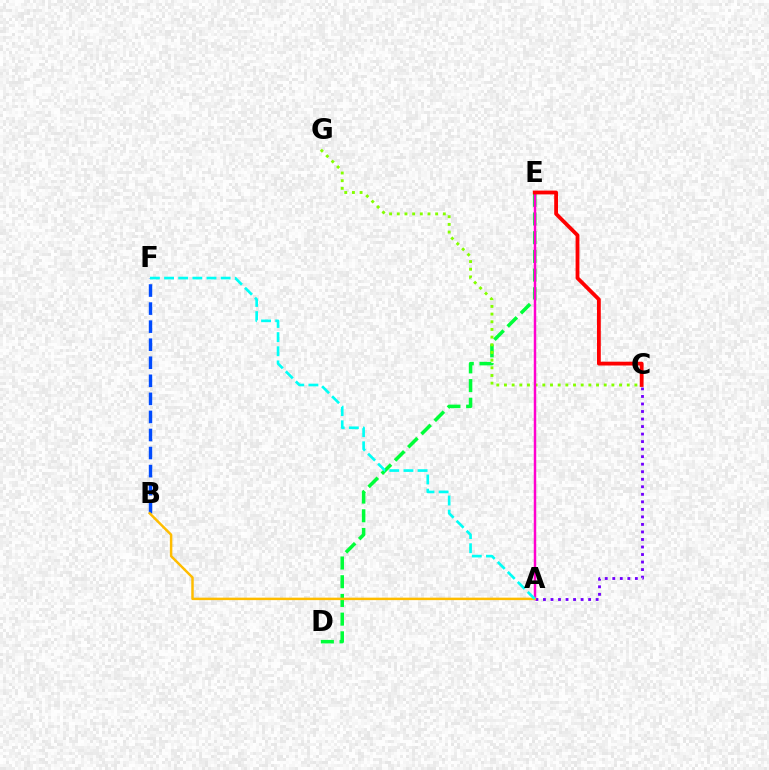{('A', 'C'): [{'color': '#7200ff', 'line_style': 'dotted', 'thickness': 2.05}], ('B', 'F'): [{'color': '#004bff', 'line_style': 'dashed', 'thickness': 2.45}], ('D', 'E'): [{'color': '#00ff39', 'line_style': 'dashed', 'thickness': 2.54}], ('C', 'G'): [{'color': '#84ff00', 'line_style': 'dotted', 'thickness': 2.08}], ('A', 'E'): [{'color': '#ff00cf', 'line_style': 'solid', 'thickness': 1.78}], ('A', 'B'): [{'color': '#ffbd00', 'line_style': 'solid', 'thickness': 1.78}], ('C', 'E'): [{'color': '#ff0000', 'line_style': 'solid', 'thickness': 2.74}], ('A', 'F'): [{'color': '#00fff6', 'line_style': 'dashed', 'thickness': 1.92}]}